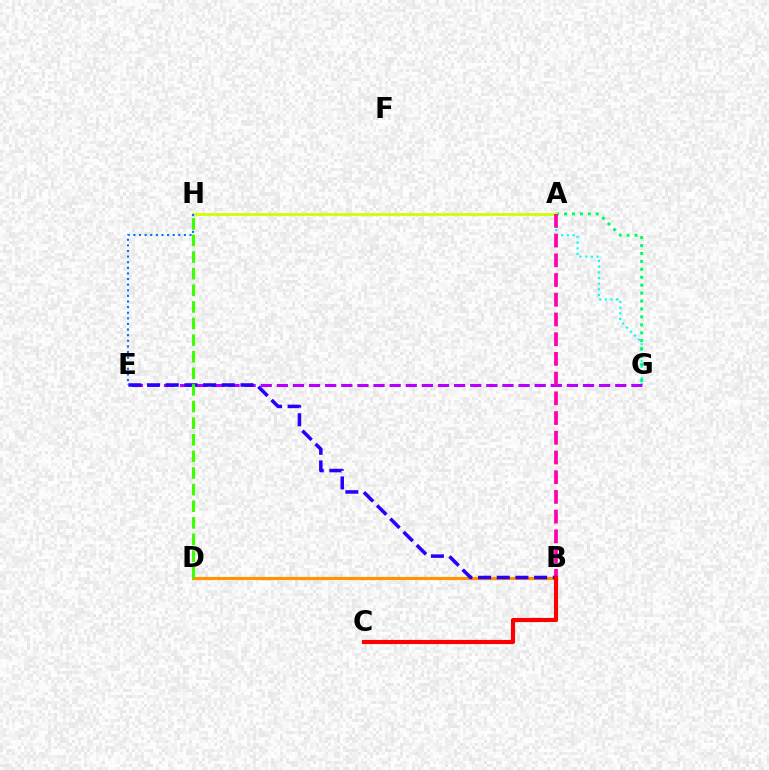{('B', 'D'): [{'color': '#ff9400', 'line_style': 'solid', 'thickness': 2.27}], ('A', 'G'): [{'color': '#00fff6', 'line_style': 'dotted', 'thickness': 1.54}, {'color': '#00ff5c', 'line_style': 'dotted', 'thickness': 2.16}], ('E', 'G'): [{'color': '#b900ff', 'line_style': 'dashed', 'thickness': 2.19}], ('A', 'H'): [{'color': '#d1ff00', 'line_style': 'solid', 'thickness': 2.04}], ('A', 'B'): [{'color': '#ff00ac', 'line_style': 'dashed', 'thickness': 2.68}], ('B', 'E'): [{'color': '#2500ff', 'line_style': 'dashed', 'thickness': 2.54}], ('E', 'H'): [{'color': '#0074ff', 'line_style': 'dotted', 'thickness': 1.52}], ('B', 'C'): [{'color': '#ff0000', 'line_style': 'solid', 'thickness': 2.98}], ('D', 'H'): [{'color': '#3dff00', 'line_style': 'dashed', 'thickness': 2.26}]}